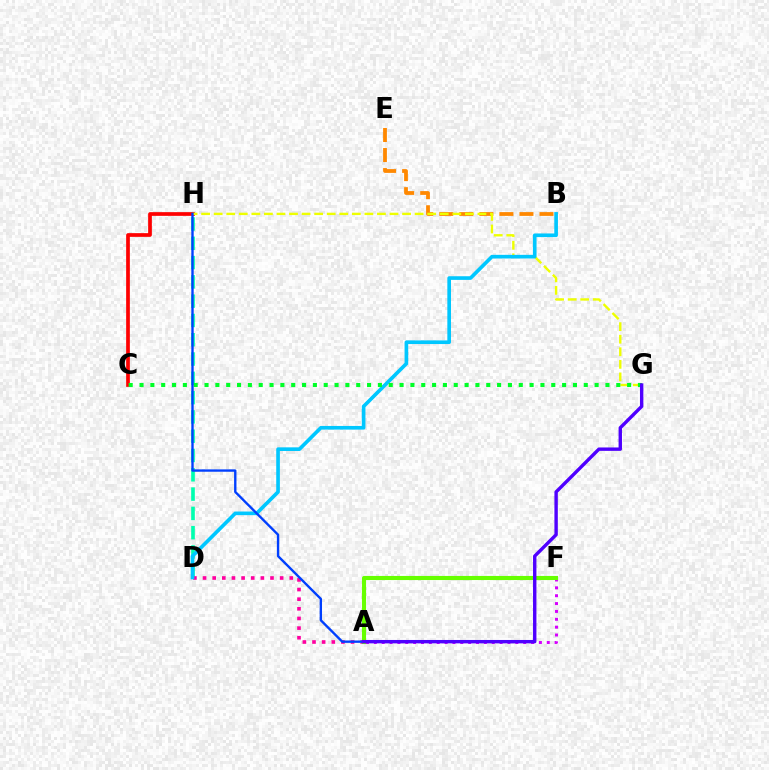{('C', 'H'): [{'color': '#ff0000', 'line_style': 'solid', 'thickness': 2.67}], ('D', 'H'): [{'color': '#00ffaf', 'line_style': 'dashed', 'thickness': 2.62}], ('A', 'F'): [{'color': '#d600ff', 'line_style': 'dotted', 'thickness': 2.14}, {'color': '#66ff00', 'line_style': 'solid', 'thickness': 2.96}], ('B', 'E'): [{'color': '#ff8800', 'line_style': 'dashed', 'thickness': 2.72}], ('G', 'H'): [{'color': '#eeff00', 'line_style': 'dashed', 'thickness': 1.71}], ('A', 'D'): [{'color': '#ff00a0', 'line_style': 'dotted', 'thickness': 2.62}], ('B', 'D'): [{'color': '#00c7ff', 'line_style': 'solid', 'thickness': 2.63}], ('C', 'G'): [{'color': '#00ff27', 'line_style': 'dotted', 'thickness': 2.94}], ('A', 'H'): [{'color': '#003fff', 'line_style': 'solid', 'thickness': 1.71}], ('A', 'G'): [{'color': '#4f00ff', 'line_style': 'solid', 'thickness': 2.45}]}